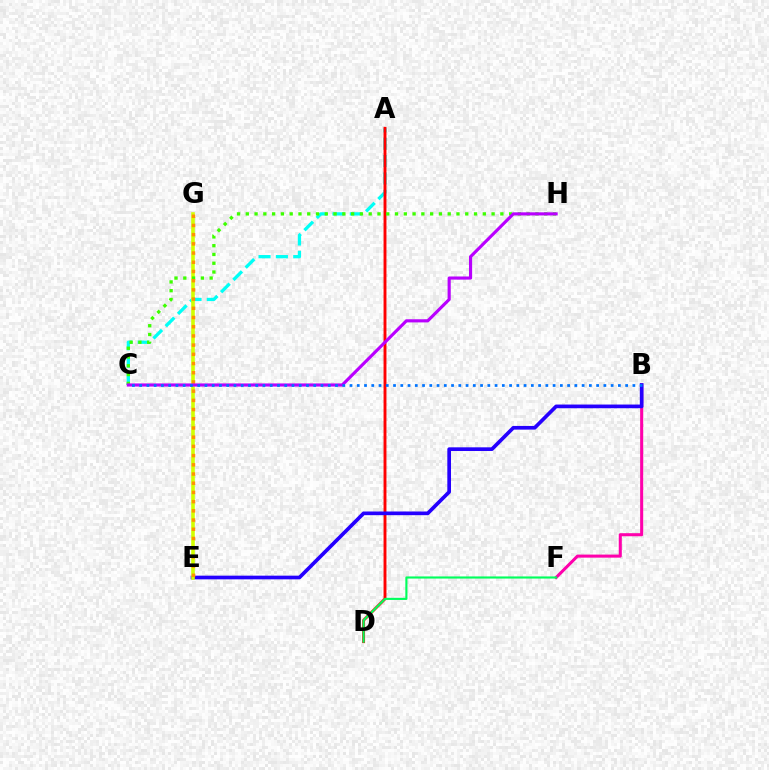{('A', 'C'): [{'color': '#00fff6', 'line_style': 'dashed', 'thickness': 2.36}], ('B', 'F'): [{'color': '#ff00ac', 'line_style': 'solid', 'thickness': 2.2}], ('A', 'D'): [{'color': '#ff0000', 'line_style': 'solid', 'thickness': 2.09}], ('B', 'E'): [{'color': '#2500ff', 'line_style': 'solid', 'thickness': 2.65}], ('E', 'G'): [{'color': '#d1ff00', 'line_style': 'solid', 'thickness': 2.58}, {'color': '#ff9400', 'line_style': 'dotted', 'thickness': 2.5}], ('C', 'H'): [{'color': '#3dff00', 'line_style': 'dotted', 'thickness': 2.39}, {'color': '#b900ff', 'line_style': 'solid', 'thickness': 2.26}], ('D', 'F'): [{'color': '#00ff5c', 'line_style': 'solid', 'thickness': 1.53}], ('B', 'C'): [{'color': '#0074ff', 'line_style': 'dotted', 'thickness': 1.97}]}